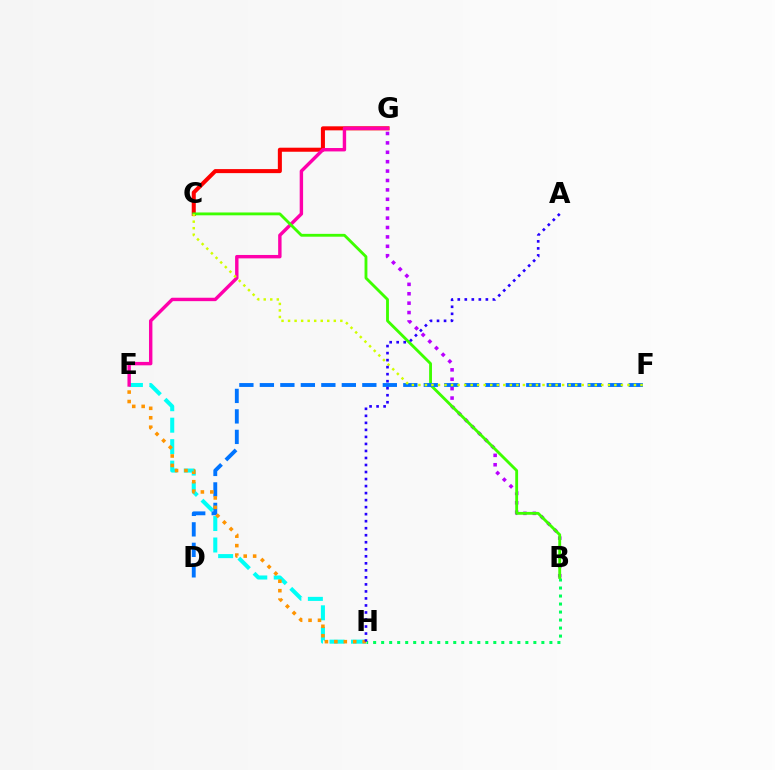{('B', 'G'): [{'color': '#b900ff', 'line_style': 'dotted', 'thickness': 2.55}], ('E', 'H'): [{'color': '#00fff6', 'line_style': 'dashed', 'thickness': 2.92}, {'color': '#ff9400', 'line_style': 'dotted', 'thickness': 2.57}], ('B', 'H'): [{'color': '#00ff5c', 'line_style': 'dotted', 'thickness': 2.18}], ('C', 'G'): [{'color': '#ff0000', 'line_style': 'solid', 'thickness': 2.91}], ('E', 'G'): [{'color': '#ff00ac', 'line_style': 'solid', 'thickness': 2.45}], ('B', 'C'): [{'color': '#3dff00', 'line_style': 'solid', 'thickness': 2.05}], ('D', 'F'): [{'color': '#0074ff', 'line_style': 'dashed', 'thickness': 2.78}], ('C', 'F'): [{'color': '#d1ff00', 'line_style': 'dotted', 'thickness': 1.77}], ('A', 'H'): [{'color': '#2500ff', 'line_style': 'dotted', 'thickness': 1.91}]}